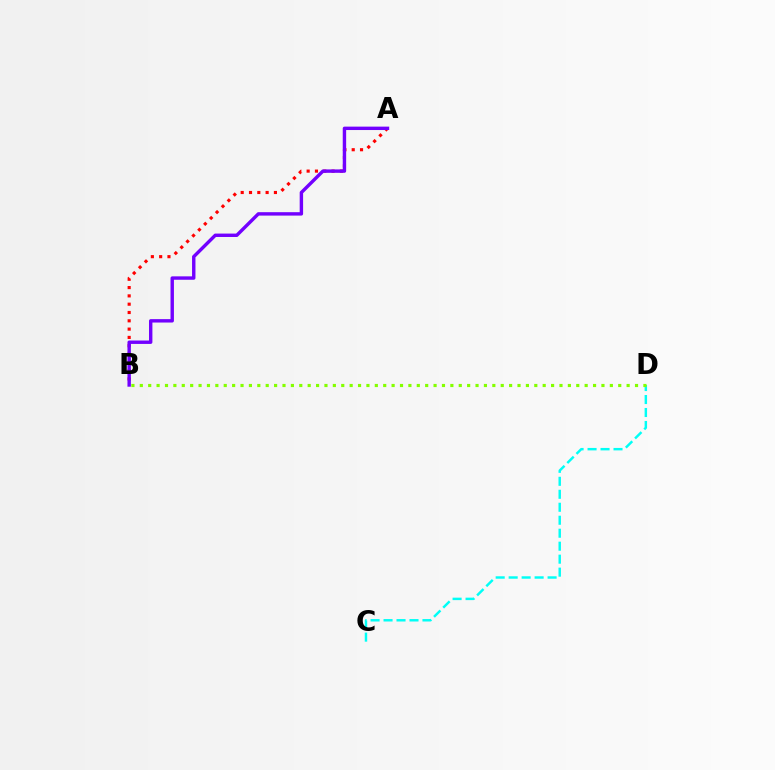{('A', 'B'): [{'color': '#ff0000', 'line_style': 'dotted', 'thickness': 2.26}, {'color': '#7200ff', 'line_style': 'solid', 'thickness': 2.45}], ('C', 'D'): [{'color': '#00fff6', 'line_style': 'dashed', 'thickness': 1.76}], ('B', 'D'): [{'color': '#84ff00', 'line_style': 'dotted', 'thickness': 2.28}]}